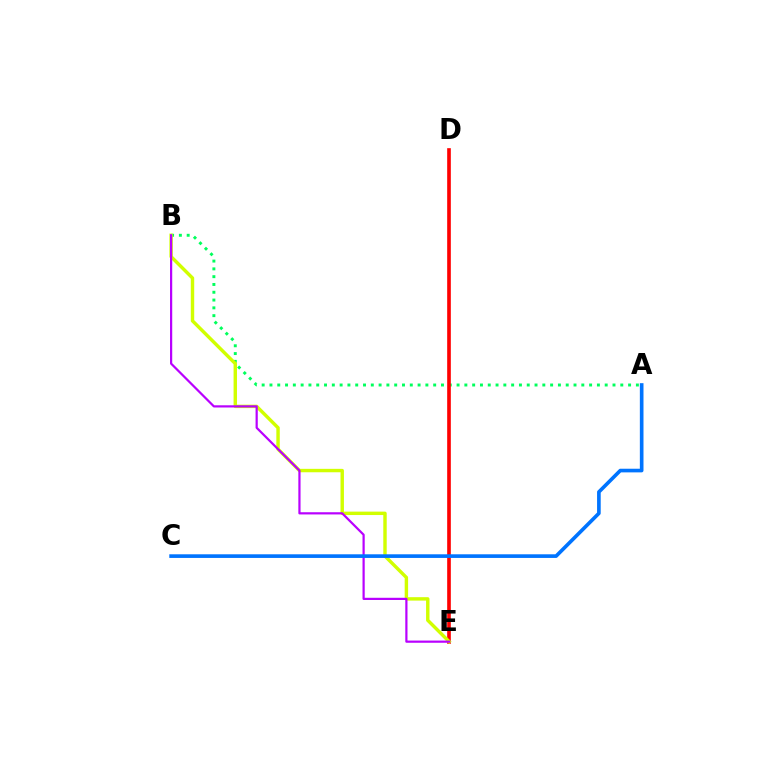{('A', 'B'): [{'color': '#00ff5c', 'line_style': 'dotted', 'thickness': 2.12}], ('D', 'E'): [{'color': '#ff0000', 'line_style': 'solid', 'thickness': 2.62}], ('B', 'E'): [{'color': '#d1ff00', 'line_style': 'solid', 'thickness': 2.46}, {'color': '#b900ff', 'line_style': 'solid', 'thickness': 1.59}], ('A', 'C'): [{'color': '#0074ff', 'line_style': 'solid', 'thickness': 2.62}]}